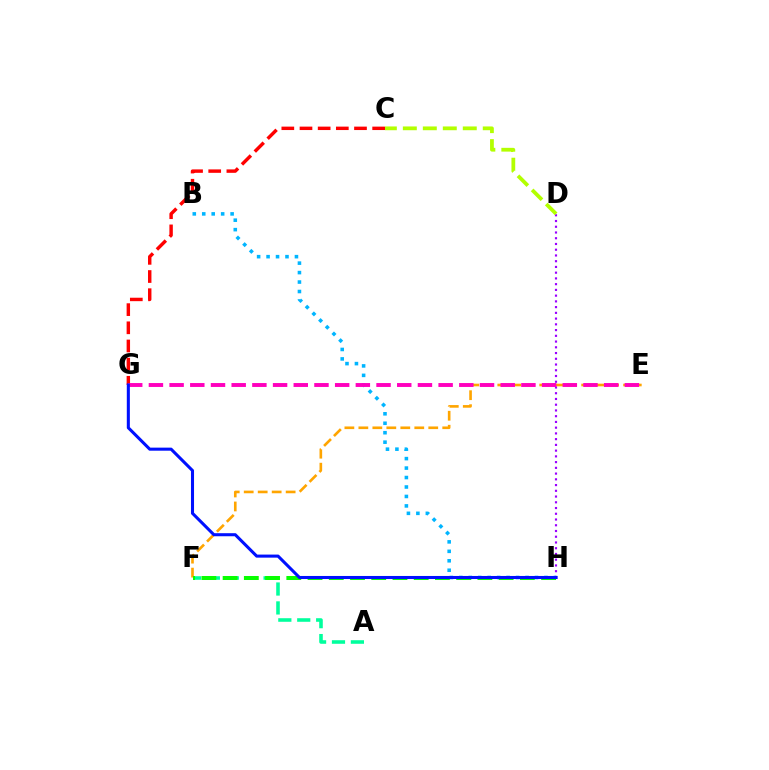{('E', 'F'): [{'color': '#ffa500', 'line_style': 'dashed', 'thickness': 1.9}], ('C', 'G'): [{'color': '#ff0000', 'line_style': 'dashed', 'thickness': 2.47}], ('D', 'H'): [{'color': '#9b00ff', 'line_style': 'dotted', 'thickness': 1.56}], ('A', 'F'): [{'color': '#00ff9d', 'line_style': 'dashed', 'thickness': 2.57}], ('B', 'H'): [{'color': '#00b5ff', 'line_style': 'dotted', 'thickness': 2.57}], ('E', 'G'): [{'color': '#ff00bd', 'line_style': 'dashed', 'thickness': 2.81}], ('C', 'D'): [{'color': '#b3ff00', 'line_style': 'dashed', 'thickness': 2.71}], ('F', 'H'): [{'color': '#08ff00', 'line_style': 'dashed', 'thickness': 2.88}], ('G', 'H'): [{'color': '#0010ff', 'line_style': 'solid', 'thickness': 2.2}]}